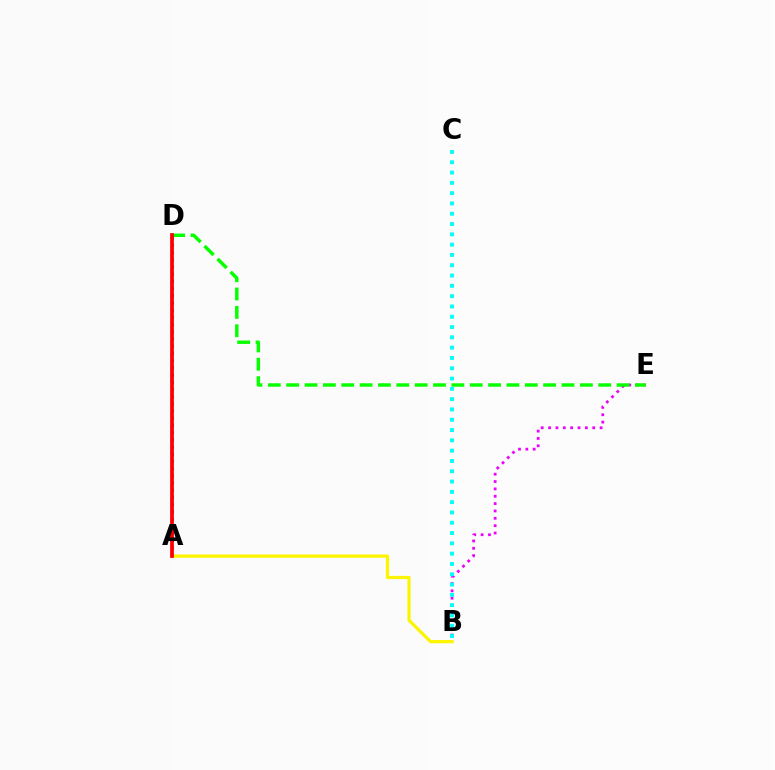{('B', 'E'): [{'color': '#ee00ff', 'line_style': 'dotted', 'thickness': 2.0}], ('A', 'D'): [{'color': '#0010ff', 'line_style': 'dotted', 'thickness': 1.96}, {'color': '#ff0000', 'line_style': 'solid', 'thickness': 2.69}], ('D', 'E'): [{'color': '#08ff00', 'line_style': 'dashed', 'thickness': 2.49}], ('B', 'C'): [{'color': '#00fff6', 'line_style': 'dotted', 'thickness': 2.8}], ('A', 'B'): [{'color': '#fcf500', 'line_style': 'solid', 'thickness': 2.32}]}